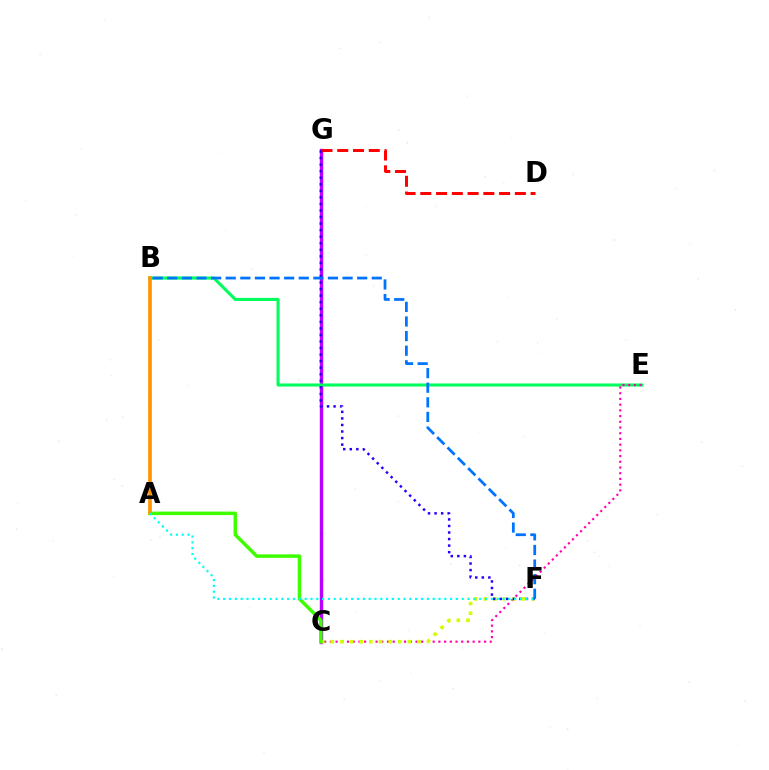{('C', 'G'): [{'color': '#b900ff', 'line_style': 'solid', 'thickness': 2.46}], ('B', 'E'): [{'color': '#00ff5c', 'line_style': 'solid', 'thickness': 2.21}], ('C', 'E'): [{'color': '#ff00ac', 'line_style': 'dotted', 'thickness': 1.55}], ('D', 'G'): [{'color': '#ff0000', 'line_style': 'dashed', 'thickness': 2.14}], ('C', 'F'): [{'color': '#d1ff00', 'line_style': 'dotted', 'thickness': 2.62}], ('F', 'G'): [{'color': '#2500ff', 'line_style': 'dotted', 'thickness': 1.78}], ('A', 'C'): [{'color': '#3dff00', 'line_style': 'solid', 'thickness': 2.51}], ('A', 'B'): [{'color': '#ff9400', 'line_style': 'solid', 'thickness': 2.64}], ('A', 'F'): [{'color': '#00fff6', 'line_style': 'dotted', 'thickness': 1.58}], ('B', 'F'): [{'color': '#0074ff', 'line_style': 'dashed', 'thickness': 1.98}]}